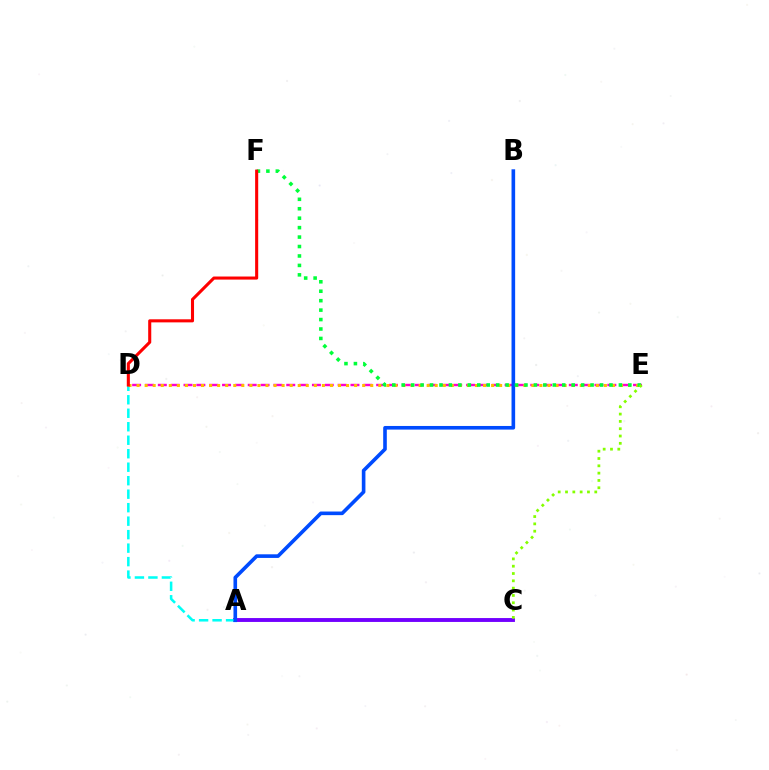{('D', 'E'): [{'color': '#ff00cf', 'line_style': 'dashed', 'thickness': 1.74}, {'color': '#ffbd00', 'line_style': 'dotted', 'thickness': 2.19}], ('A', 'C'): [{'color': '#7200ff', 'line_style': 'solid', 'thickness': 2.8}], ('A', 'D'): [{'color': '#00fff6', 'line_style': 'dashed', 'thickness': 1.83}], ('A', 'B'): [{'color': '#004bff', 'line_style': 'solid', 'thickness': 2.61}], ('E', 'F'): [{'color': '#00ff39', 'line_style': 'dotted', 'thickness': 2.57}], ('D', 'F'): [{'color': '#ff0000', 'line_style': 'solid', 'thickness': 2.21}], ('C', 'E'): [{'color': '#84ff00', 'line_style': 'dotted', 'thickness': 1.99}]}